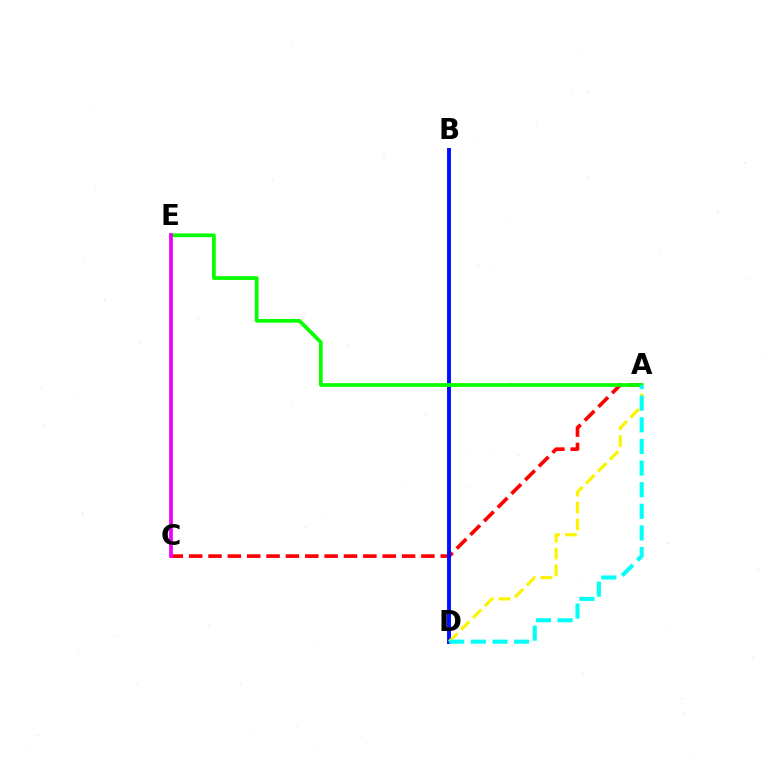{('A', 'C'): [{'color': '#ff0000', 'line_style': 'dashed', 'thickness': 2.63}], ('B', 'D'): [{'color': '#0010ff', 'line_style': 'solid', 'thickness': 2.83}], ('A', 'E'): [{'color': '#08ff00', 'line_style': 'solid', 'thickness': 2.68}], ('C', 'E'): [{'color': '#ee00ff', 'line_style': 'solid', 'thickness': 2.66}], ('A', 'D'): [{'color': '#fcf500', 'line_style': 'dashed', 'thickness': 2.29}, {'color': '#00fff6', 'line_style': 'dashed', 'thickness': 2.94}]}